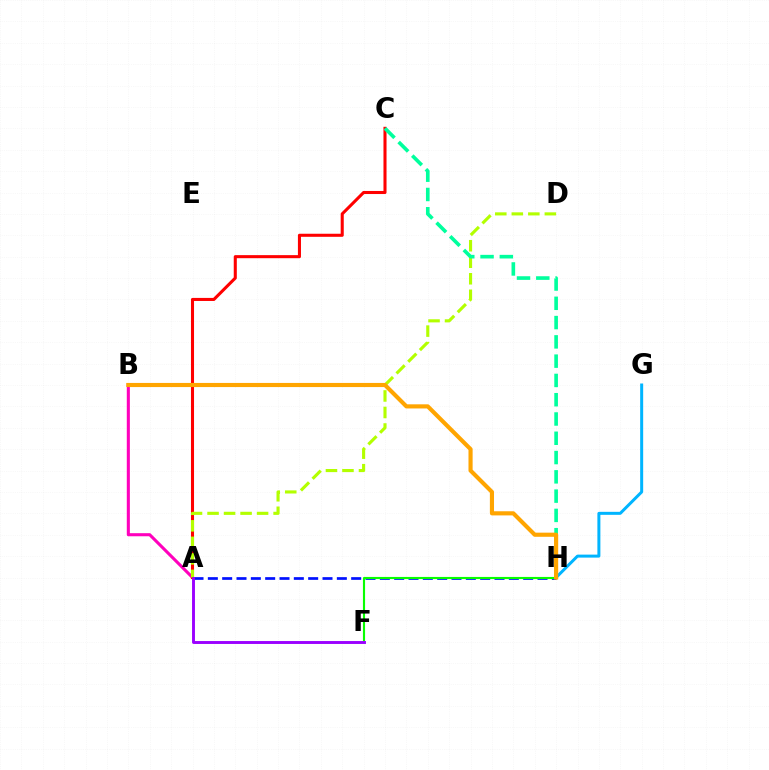{('A', 'H'): [{'color': '#0010ff', 'line_style': 'dashed', 'thickness': 1.95}], ('F', 'H'): [{'color': '#08ff00', 'line_style': 'solid', 'thickness': 1.54}], ('A', 'B'): [{'color': '#ff00bd', 'line_style': 'solid', 'thickness': 2.22}], ('G', 'H'): [{'color': '#00b5ff', 'line_style': 'solid', 'thickness': 2.16}], ('A', 'C'): [{'color': '#ff0000', 'line_style': 'solid', 'thickness': 2.21}], ('A', 'D'): [{'color': '#b3ff00', 'line_style': 'dashed', 'thickness': 2.24}], ('C', 'H'): [{'color': '#00ff9d', 'line_style': 'dashed', 'thickness': 2.62}], ('B', 'H'): [{'color': '#ffa500', 'line_style': 'solid', 'thickness': 2.98}], ('A', 'F'): [{'color': '#9b00ff', 'line_style': 'solid', 'thickness': 2.09}]}